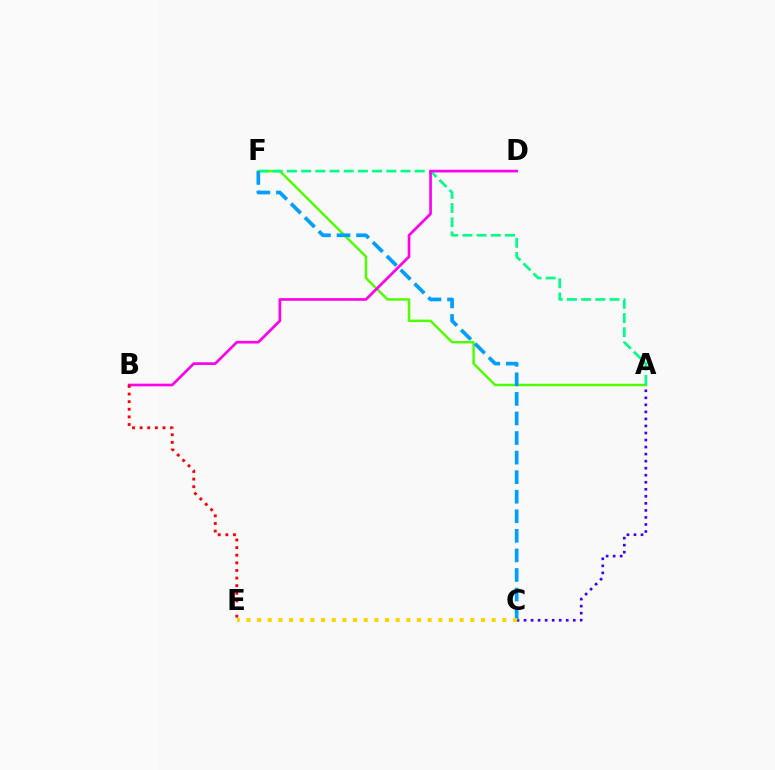{('A', 'F'): [{'color': '#4fff00', 'line_style': 'solid', 'thickness': 1.77}, {'color': '#00ff86', 'line_style': 'dashed', 'thickness': 1.93}], ('A', 'C'): [{'color': '#3700ff', 'line_style': 'dotted', 'thickness': 1.91}], ('C', 'F'): [{'color': '#009eff', 'line_style': 'dashed', 'thickness': 2.66}], ('B', 'D'): [{'color': '#ff00ed', 'line_style': 'solid', 'thickness': 1.92}], ('C', 'E'): [{'color': '#ffd500', 'line_style': 'dotted', 'thickness': 2.9}], ('B', 'E'): [{'color': '#ff0000', 'line_style': 'dotted', 'thickness': 2.07}]}